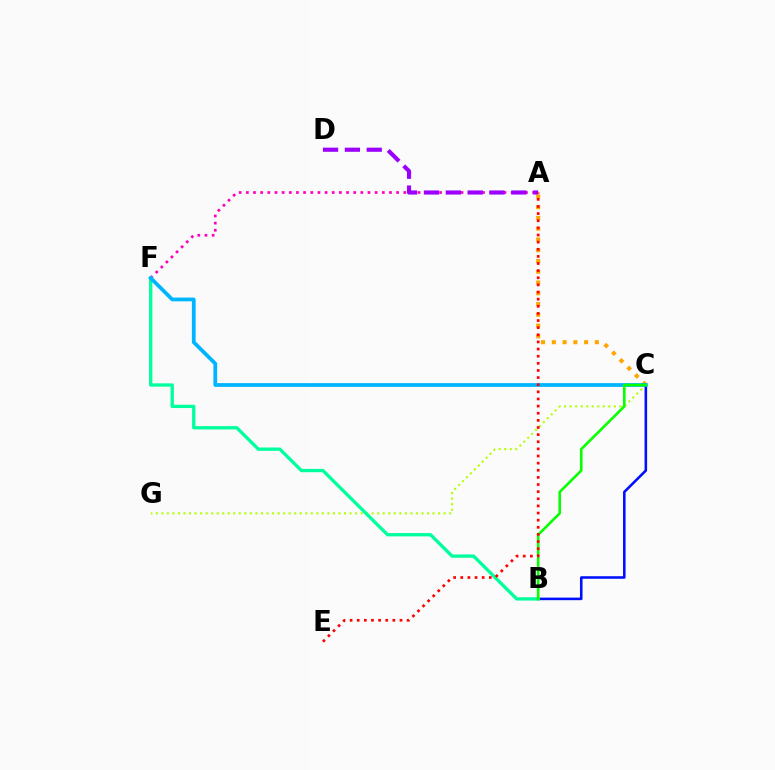{('C', 'G'): [{'color': '#b3ff00', 'line_style': 'dotted', 'thickness': 1.5}], ('A', 'F'): [{'color': '#ff00bd', 'line_style': 'dotted', 'thickness': 1.94}], ('A', 'C'): [{'color': '#ffa500', 'line_style': 'dotted', 'thickness': 2.92}], ('A', 'D'): [{'color': '#9b00ff', 'line_style': 'dashed', 'thickness': 2.97}], ('B', 'C'): [{'color': '#0010ff', 'line_style': 'solid', 'thickness': 1.85}, {'color': '#08ff00', 'line_style': 'solid', 'thickness': 1.87}], ('B', 'F'): [{'color': '#00ff9d', 'line_style': 'solid', 'thickness': 2.39}], ('C', 'F'): [{'color': '#00b5ff', 'line_style': 'solid', 'thickness': 2.71}], ('A', 'E'): [{'color': '#ff0000', 'line_style': 'dotted', 'thickness': 1.94}]}